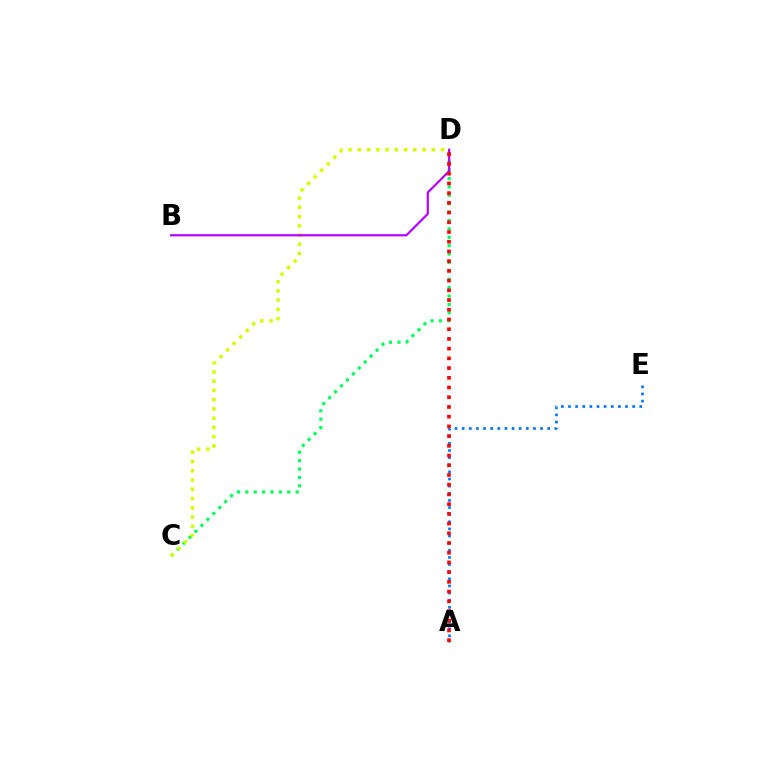{('A', 'E'): [{'color': '#0074ff', 'line_style': 'dotted', 'thickness': 1.94}], ('C', 'D'): [{'color': '#00ff5c', 'line_style': 'dotted', 'thickness': 2.28}, {'color': '#d1ff00', 'line_style': 'dotted', 'thickness': 2.51}], ('B', 'D'): [{'color': '#b900ff', 'line_style': 'solid', 'thickness': 1.59}], ('A', 'D'): [{'color': '#ff0000', 'line_style': 'dotted', 'thickness': 2.64}]}